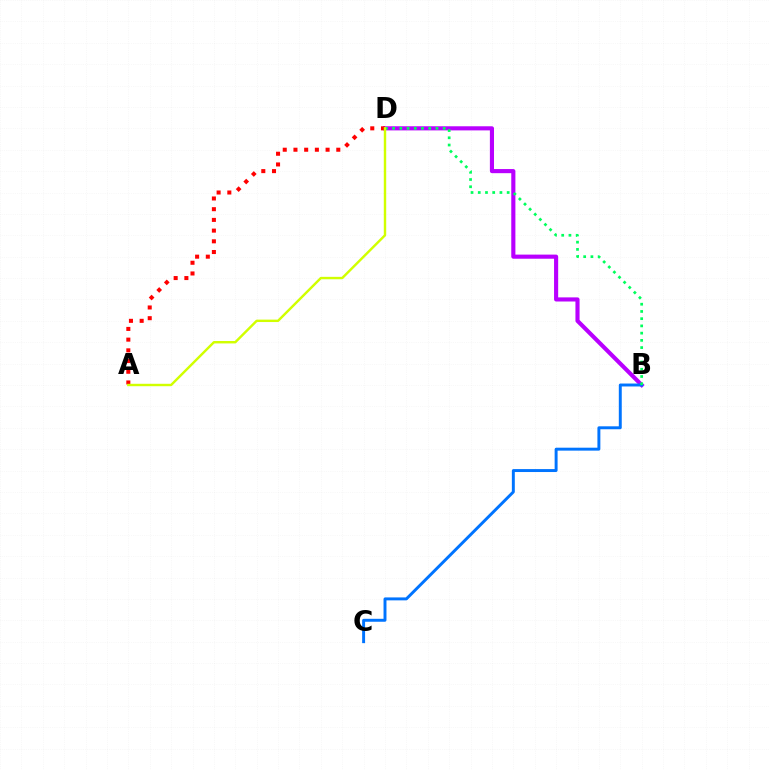{('B', 'D'): [{'color': '#b900ff', 'line_style': 'solid', 'thickness': 2.97}, {'color': '#00ff5c', 'line_style': 'dotted', 'thickness': 1.96}], ('A', 'D'): [{'color': '#ff0000', 'line_style': 'dotted', 'thickness': 2.91}, {'color': '#d1ff00', 'line_style': 'solid', 'thickness': 1.74}], ('B', 'C'): [{'color': '#0074ff', 'line_style': 'solid', 'thickness': 2.12}]}